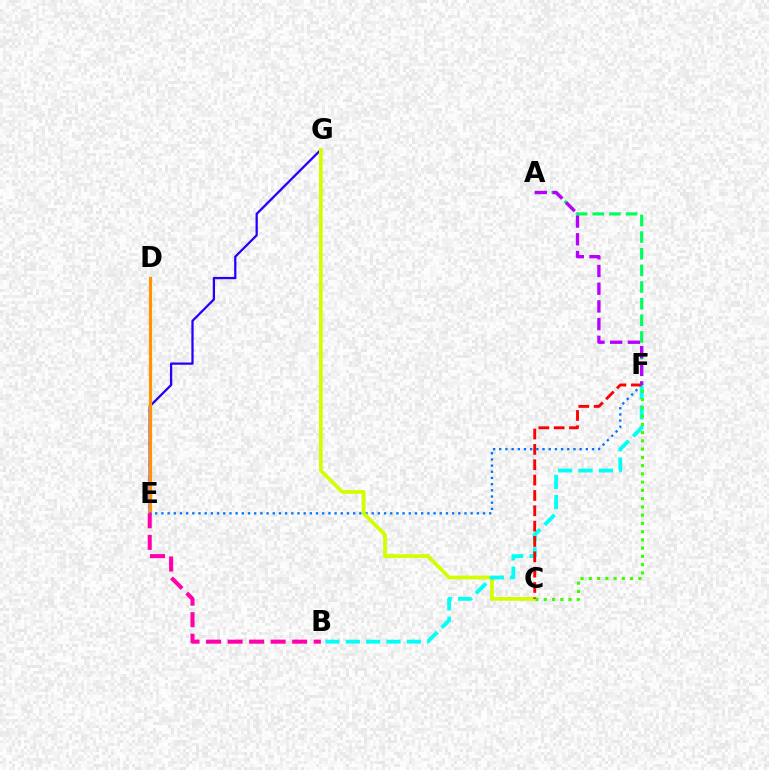{('E', 'G'): [{'color': '#2500ff', 'line_style': 'solid', 'thickness': 1.64}], ('D', 'E'): [{'color': '#ff9400', 'line_style': 'solid', 'thickness': 2.32}], ('E', 'F'): [{'color': '#0074ff', 'line_style': 'dotted', 'thickness': 1.68}], ('C', 'G'): [{'color': '#d1ff00', 'line_style': 'solid', 'thickness': 2.71}], ('A', 'F'): [{'color': '#00ff5c', 'line_style': 'dashed', 'thickness': 2.26}, {'color': '#b900ff', 'line_style': 'dashed', 'thickness': 2.41}], ('B', 'E'): [{'color': '#ff00ac', 'line_style': 'dashed', 'thickness': 2.92}], ('B', 'F'): [{'color': '#00fff6', 'line_style': 'dashed', 'thickness': 2.76}], ('C', 'F'): [{'color': '#ff0000', 'line_style': 'dashed', 'thickness': 2.08}, {'color': '#3dff00', 'line_style': 'dotted', 'thickness': 2.24}]}